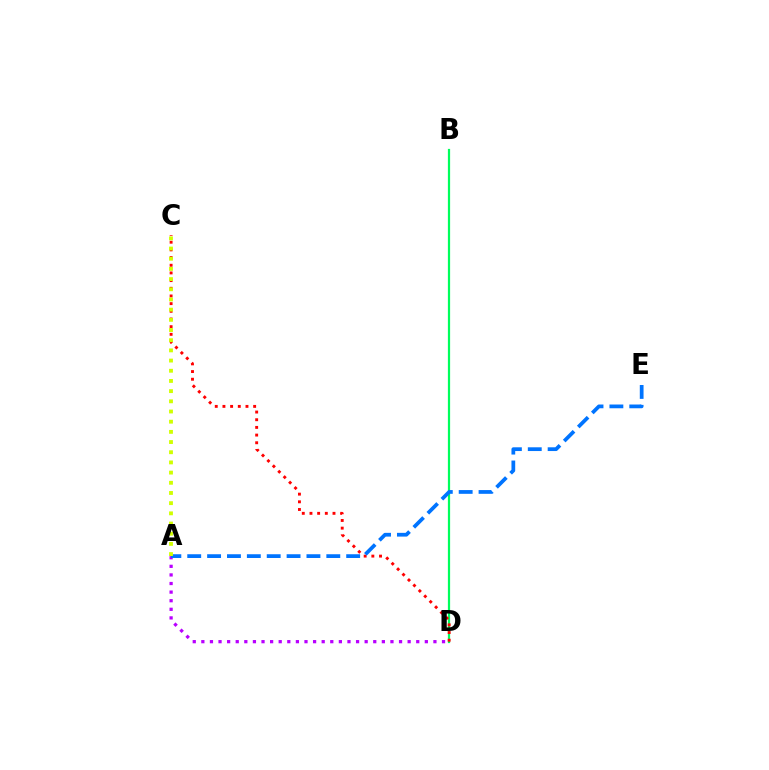{('B', 'D'): [{'color': '#00ff5c', 'line_style': 'solid', 'thickness': 1.6}], ('C', 'D'): [{'color': '#ff0000', 'line_style': 'dotted', 'thickness': 2.09}], ('A', 'D'): [{'color': '#b900ff', 'line_style': 'dotted', 'thickness': 2.34}], ('A', 'E'): [{'color': '#0074ff', 'line_style': 'dashed', 'thickness': 2.7}], ('A', 'C'): [{'color': '#d1ff00', 'line_style': 'dotted', 'thickness': 2.77}]}